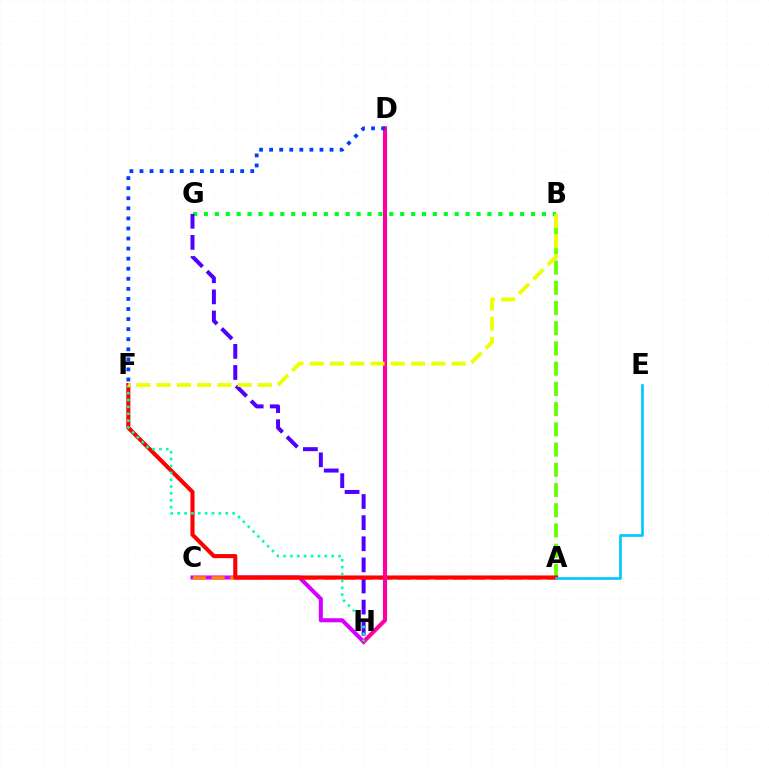{('C', 'H'): [{'color': '#d600ff', 'line_style': 'solid', 'thickness': 2.92}], ('B', 'G'): [{'color': '#00ff27', 'line_style': 'dotted', 'thickness': 2.96}], ('A', 'C'): [{'color': '#ff8800', 'line_style': 'dashed', 'thickness': 2.53}], ('G', 'H'): [{'color': '#4f00ff', 'line_style': 'dashed', 'thickness': 2.87}], ('A', 'B'): [{'color': '#66ff00', 'line_style': 'dashed', 'thickness': 2.75}], ('A', 'F'): [{'color': '#ff0000', 'line_style': 'solid', 'thickness': 2.95}], ('D', 'H'): [{'color': '#ff00a0', 'line_style': 'solid', 'thickness': 2.95}], ('F', 'H'): [{'color': '#00ffaf', 'line_style': 'dotted', 'thickness': 1.87}], ('B', 'F'): [{'color': '#eeff00', 'line_style': 'dashed', 'thickness': 2.75}], ('A', 'E'): [{'color': '#00c7ff', 'line_style': 'solid', 'thickness': 1.91}], ('D', 'F'): [{'color': '#003fff', 'line_style': 'dotted', 'thickness': 2.74}]}